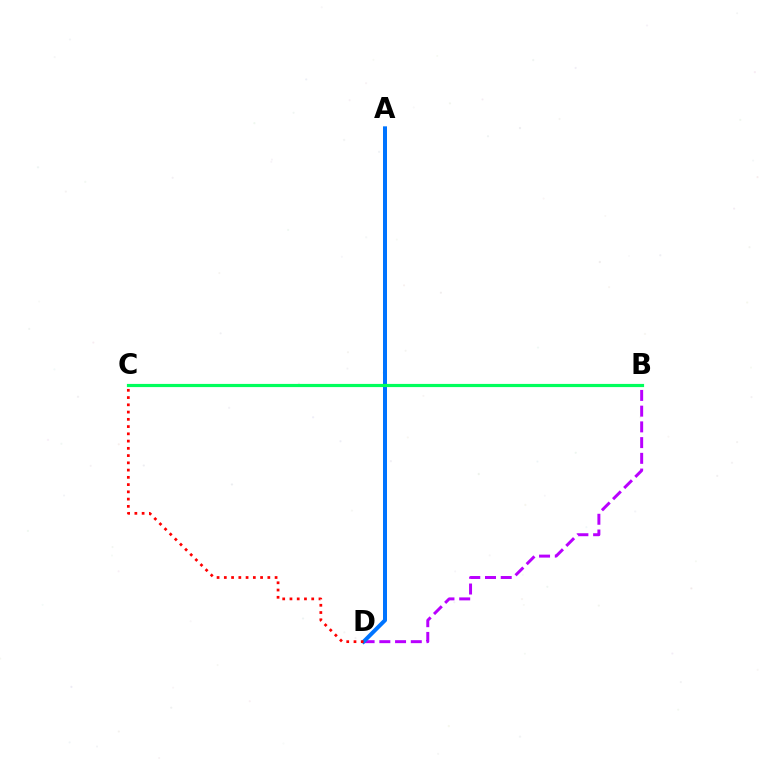{('B', 'D'): [{'color': '#b900ff', 'line_style': 'dashed', 'thickness': 2.14}], ('A', 'D'): [{'color': '#0074ff', 'line_style': 'solid', 'thickness': 2.87}], ('C', 'D'): [{'color': '#ff0000', 'line_style': 'dotted', 'thickness': 1.97}], ('B', 'C'): [{'color': '#d1ff00', 'line_style': 'solid', 'thickness': 2.06}, {'color': '#00ff5c', 'line_style': 'solid', 'thickness': 2.29}]}